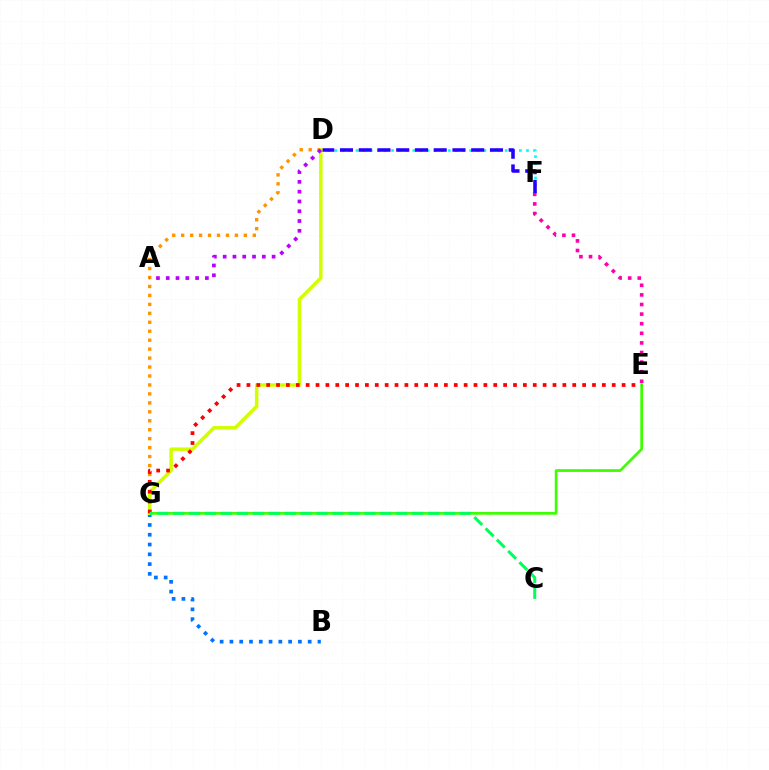{('D', 'F'): [{'color': '#00fff6', 'line_style': 'dotted', 'thickness': 1.93}, {'color': '#2500ff', 'line_style': 'dashed', 'thickness': 2.55}], ('E', 'G'): [{'color': '#3dff00', 'line_style': 'solid', 'thickness': 1.96}, {'color': '#ff0000', 'line_style': 'dotted', 'thickness': 2.68}], ('D', 'G'): [{'color': '#ff9400', 'line_style': 'dotted', 'thickness': 2.43}, {'color': '#d1ff00', 'line_style': 'solid', 'thickness': 2.52}], ('E', 'F'): [{'color': '#ff00ac', 'line_style': 'dotted', 'thickness': 2.61}], ('B', 'G'): [{'color': '#0074ff', 'line_style': 'dotted', 'thickness': 2.66}], ('C', 'G'): [{'color': '#00ff5c', 'line_style': 'dashed', 'thickness': 2.17}], ('A', 'D'): [{'color': '#b900ff', 'line_style': 'dotted', 'thickness': 2.66}]}